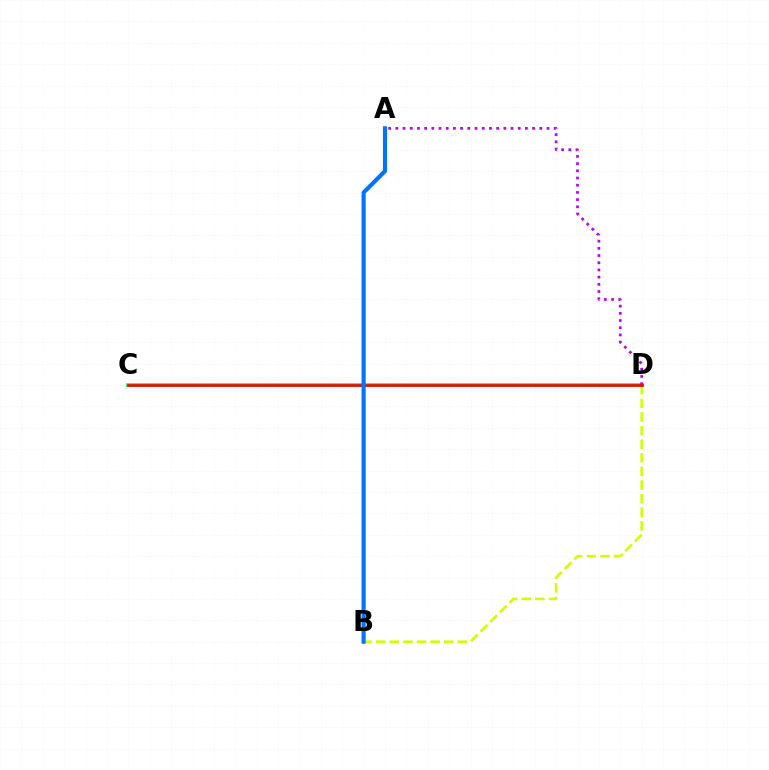{('B', 'D'): [{'color': '#d1ff00', 'line_style': 'dashed', 'thickness': 1.85}], ('C', 'D'): [{'color': '#00ff5c', 'line_style': 'solid', 'thickness': 2.67}, {'color': '#ff0000', 'line_style': 'solid', 'thickness': 1.92}], ('A', 'D'): [{'color': '#b900ff', 'line_style': 'dotted', 'thickness': 1.96}], ('A', 'B'): [{'color': '#0074ff', 'line_style': 'solid', 'thickness': 2.97}]}